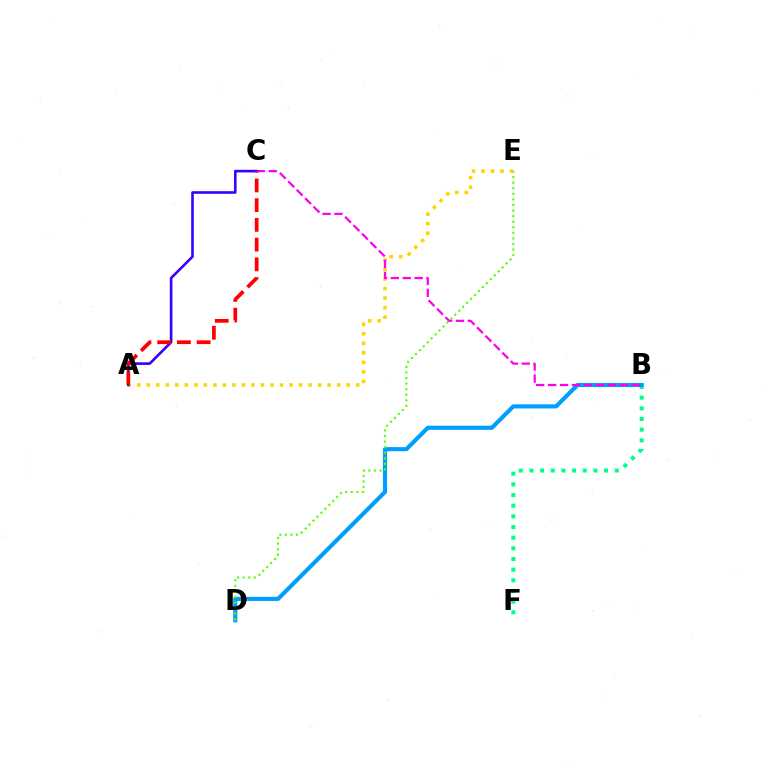{('B', 'F'): [{'color': '#00ff86', 'line_style': 'dotted', 'thickness': 2.9}], ('A', 'E'): [{'color': '#ffd500', 'line_style': 'dotted', 'thickness': 2.59}], ('B', 'D'): [{'color': '#009eff', 'line_style': 'solid', 'thickness': 2.97}], ('B', 'C'): [{'color': '#ff00ed', 'line_style': 'dashed', 'thickness': 1.62}], ('A', 'C'): [{'color': '#3700ff', 'line_style': 'solid', 'thickness': 1.89}, {'color': '#ff0000', 'line_style': 'dashed', 'thickness': 2.68}], ('D', 'E'): [{'color': '#4fff00', 'line_style': 'dotted', 'thickness': 1.51}]}